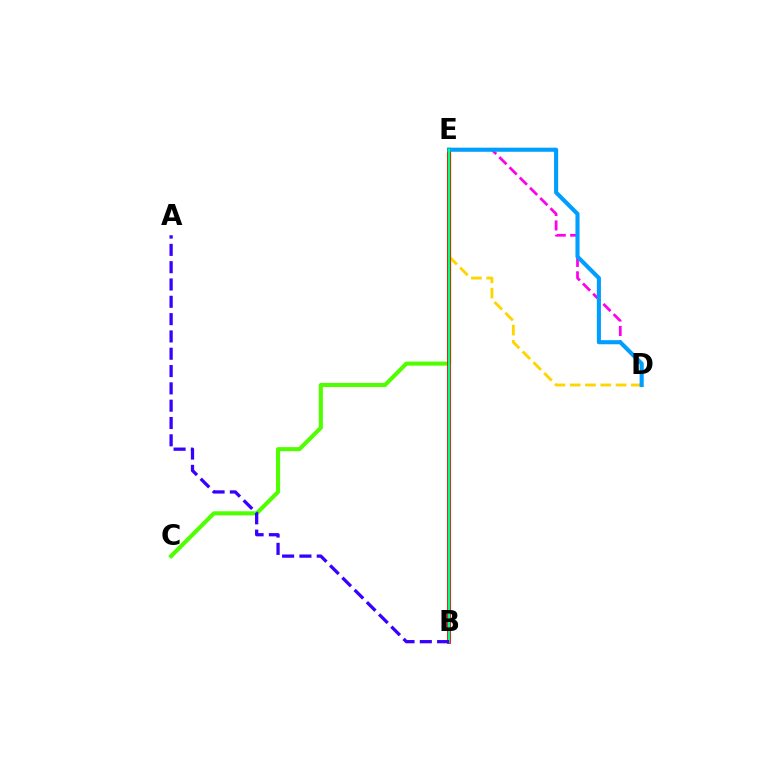{('D', 'E'): [{'color': '#ff00ed', 'line_style': 'dashed', 'thickness': 1.96}, {'color': '#ffd500', 'line_style': 'dashed', 'thickness': 2.08}, {'color': '#009eff', 'line_style': 'solid', 'thickness': 2.95}], ('C', 'E'): [{'color': '#4fff00', 'line_style': 'solid', 'thickness': 2.94}], ('B', 'E'): [{'color': '#ff0000', 'line_style': 'solid', 'thickness': 2.76}, {'color': '#00ff86', 'line_style': 'solid', 'thickness': 1.56}], ('A', 'B'): [{'color': '#3700ff', 'line_style': 'dashed', 'thickness': 2.35}]}